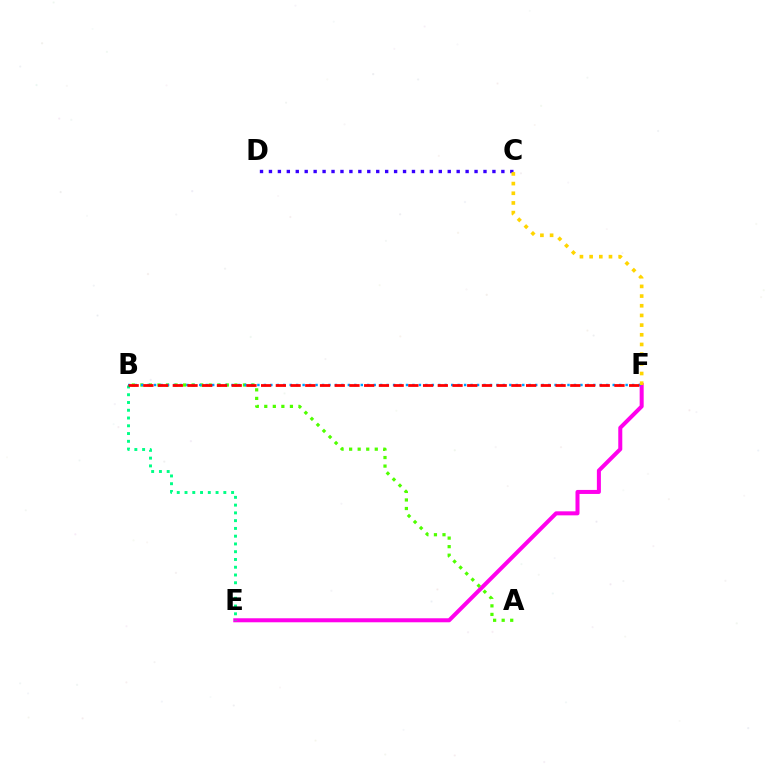{('E', 'F'): [{'color': '#ff00ed', 'line_style': 'solid', 'thickness': 2.89}], ('A', 'B'): [{'color': '#4fff00', 'line_style': 'dotted', 'thickness': 2.32}], ('B', 'E'): [{'color': '#00ff86', 'line_style': 'dotted', 'thickness': 2.11}], ('B', 'F'): [{'color': '#009eff', 'line_style': 'dotted', 'thickness': 1.76}, {'color': '#ff0000', 'line_style': 'dashed', 'thickness': 2.0}], ('C', 'D'): [{'color': '#3700ff', 'line_style': 'dotted', 'thickness': 2.43}], ('C', 'F'): [{'color': '#ffd500', 'line_style': 'dotted', 'thickness': 2.63}]}